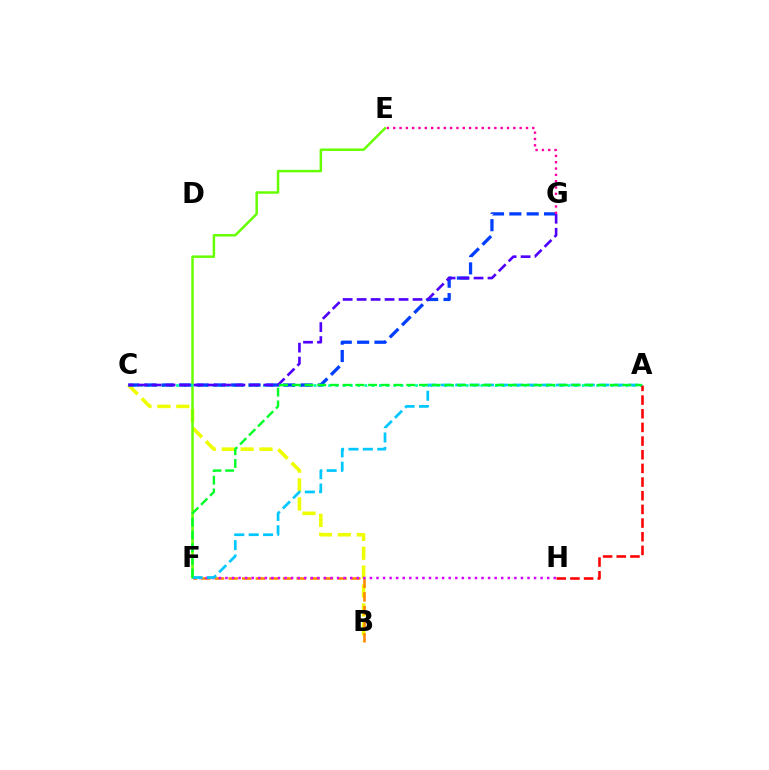{('B', 'C'): [{'color': '#eeff00', 'line_style': 'dashed', 'thickness': 2.57}], ('B', 'F'): [{'color': '#ff8800', 'line_style': 'dashed', 'thickness': 1.85}], ('E', 'F'): [{'color': '#66ff00', 'line_style': 'solid', 'thickness': 1.79}], ('A', 'C'): [{'color': '#00ffaf', 'line_style': 'dotted', 'thickness': 1.97}], ('C', 'G'): [{'color': '#003fff', 'line_style': 'dashed', 'thickness': 2.36}, {'color': '#4f00ff', 'line_style': 'dashed', 'thickness': 1.9}], ('E', 'G'): [{'color': '#ff00a0', 'line_style': 'dotted', 'thickness': 1.72}], ('F', 'H'): [{'color': '#d600ff', 'line_style': 'dotted', 'thickness': 1.78}], ('A', 'H'): [{'color': '#ff0000', 'line_style': 'dashed', 'thickness': 1.86}], ('A', 'F'): [{'color': '#00c7ff', 'line_style': 'dashed', 'thickness': 1.96}, {'color': '#00ff27', 'line_style': 'dashed', 'thickness': 1.73}]}